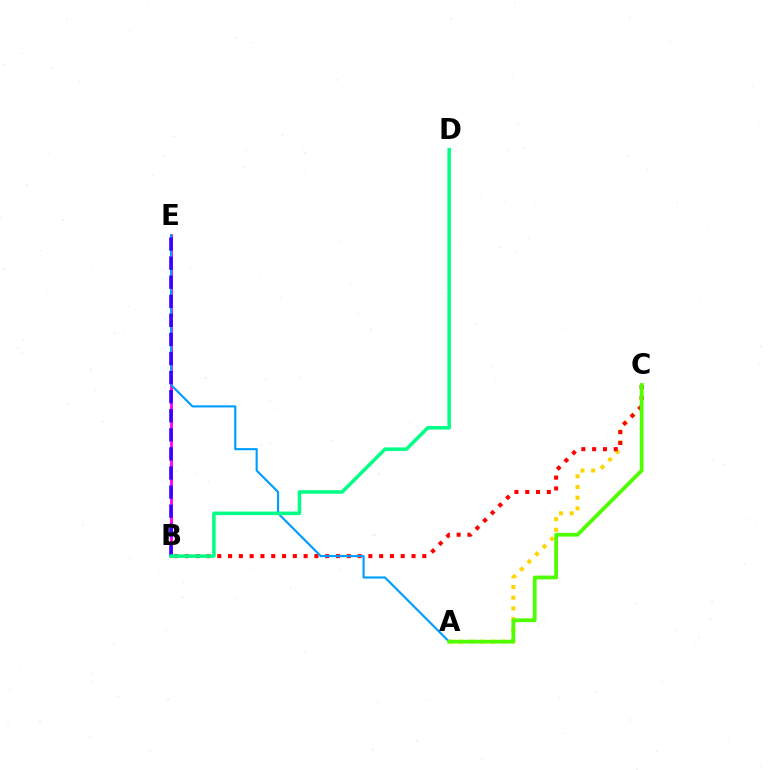{('B', 'E'): [{'color': '#ff00ed', 'line_style': 'solid', 'thickness': 2.08}, {'color': '#3700ff', 'line_style': 'dashed', 'thickness': 2.59}], ('A', 'C'): [{'color': '#ffd500', 'line_style': 'dotted', 'thickness': 2.91}, {'color': '#4fff00', 'line_style': 'solid', 'thickness': 2.71}], ('B', 'C'): [{'color': '#ff0000', 'line_style': 'dotted', 'thickness': 2.93}], ('A', 'E'): [{'color': '#009eff', 'line_style': 'solid', 'thickness': 1.55}], ('B', 'D'): [{'color': '#00ff86', 'line_style': 'solid', 'thickness': 2.53}]}